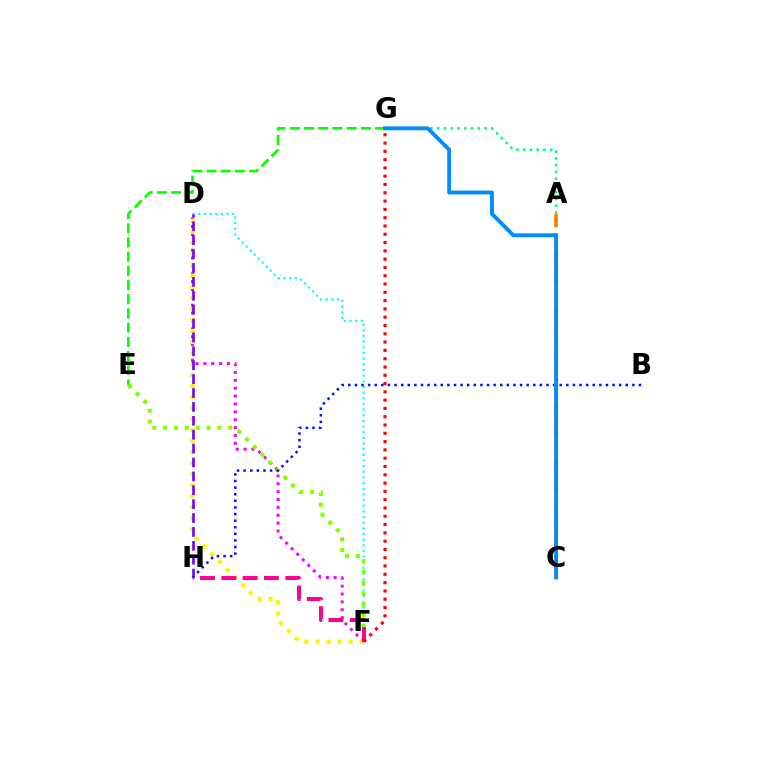{('D', 'F'): [{'color': '#00fff6', 'line_style': 'dotted', 'thickness': 1.54}, {'color': '#ee00ff', 'line_style': 'dotted', 'thickness': 2.14}, {'color': '#fcf500', 'line_style': 'dotted', 'thickness': 2.99}], ('E', 'F'): [{'color': '#84ff00', 'line_style': 'dotted', 'thickness': 2.94}], ('B', 'H'): [{'color': '#0010ff', 'line_style': 'dotted', 'thickness': 1.79}], ('E', 'G'): [{'color': '#08ff00', 'line_style': 'dashed', 'thickness': 1.93}], ('A', 'G'): [{'color': '#00ff74', 'line_style': 'dotted', 'thickness': 1.84}], ('F', 'H'): [{'color': '#ff0094', 'line_style': 'dashed', 'thickness': 2.89}], ('A', 'C'): [{'color': '#ff7c00', 'line_style': 'dashed', 'thickness': 2.58}], ('C', 'G'): [{'color': '#008cff', 'line_style': 'solid', 'thickness': 2.78}], ('F', 'G'): [{'color': '#ff0000', 'line_style': 'dotted', 'thickness': 2.25}], ('D', 'H'): [{'color': '#7200ff', 'line_style': 'dashed', 'thickness': 1.89}]}